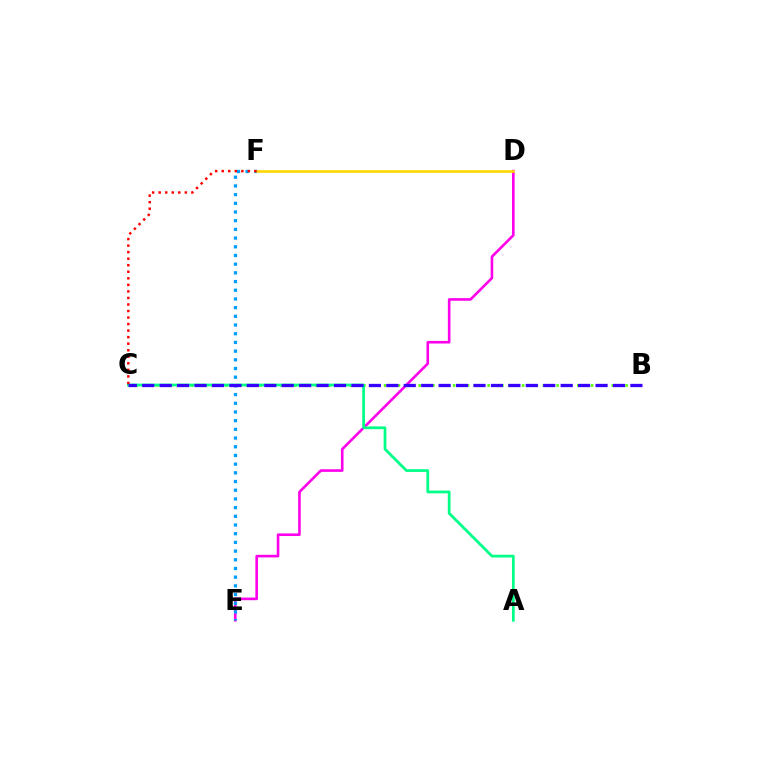{('D', 'E'): [{'color': '#ff00ed', 'line_style': 'solid', 'thickness': 1.88}], ('E', 'F'): [{'color': '#009eff', 'line_style': 'dotted', 'thickness': 2.36}], ('B', 'C'): [{'color': '#4fff00', 'line_style': 'dotted', 'thickness': 1.87}, {'color': '#3700ff', 'line_style': 'dashed', 'thickness': 2.37}], ('A', 'C'): [{'color': '#00ff86', 'line_style': 'solid', 'thickness': 1.97}], ('D', 'F'): [{'color': '#ffd500', 'line_style': 'solid', 'thickness': 1.88}], ('C', 'F'): [{'color': '#ff0000', 'line_style': 'dotted', 'thickness': 1.78}]}